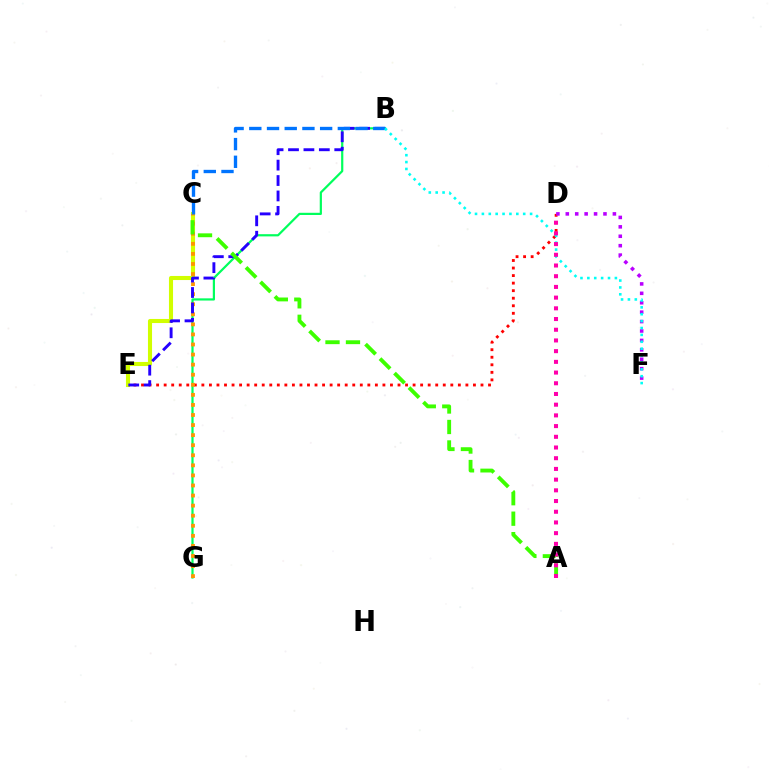{('B', 'G'): [{'color': '#00ff5c', 'line_style': 'solid', 'thickness': 1.58}], ('D', 'E'): [{'color': '#ff0000', 'line_style': 'dotted', 'thickness': 2.05}], ('C', 'E'): [{'color': '#d1ff00', 'line_style': 'solid', 'thickness': 2.94}], ('C', 'G'): [{'color': '#ff9400', 'line_style': 'dotted', 'thickness': 2.74}], ('B', 'E'): [{'color': '#2500ff', 'line_style': 'dashed', 'thickness': 2.09}], ('D', 'F'): [{'color': '#b900ff', 'line_style': 'dotted', 'thickness': 2.56}], ('B', 'C'): [{'color': '#0074ff', 'line_style': 'dashed', 'thickness': 2.41}], ('B', 'F'): [{'color': '#00fff6', 'line_style': 'dotted', 'thickness': 1.87}], ('A', 'C'): [{'color': '#3dff00', 'line_style': 'dashed', 'thickness': 2.78}], ('A', 'D'): [{'color': '#ff00ac', 'line_style': 'dotted', 'thickness': 2.91}]}